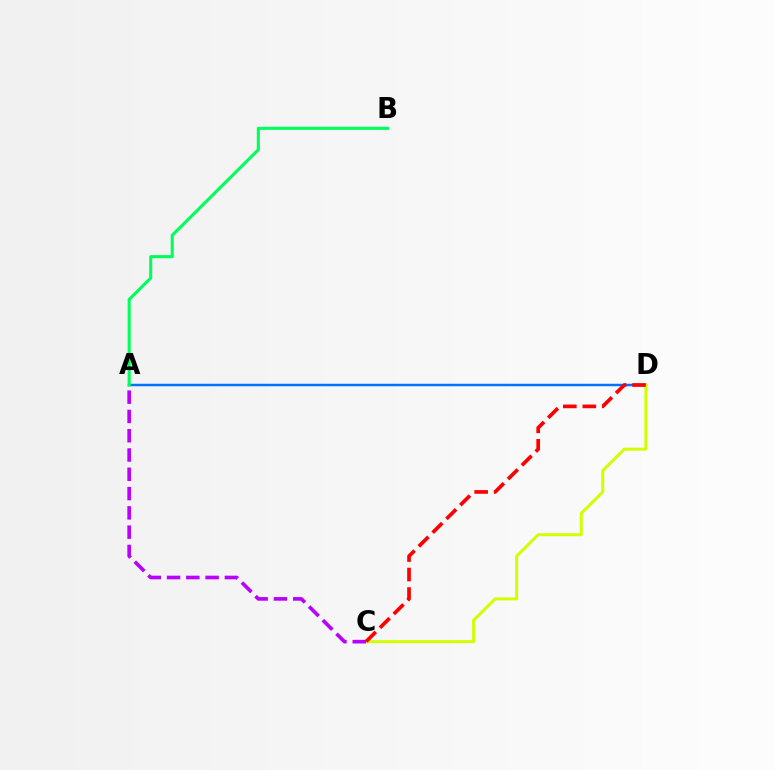{('A', 'D'): [{'color': '#0074ff', 'line_style': 'solid', 'thickness': 1.79}], ('C', 'D'): [{'color': '#d1ff00', 'line_style': 'solid', 'thickness': 2.16}, {'color': '#ff0000', 'line_style': 'dashed', 'thickness': 2.65}], ('A', 'C'): [{'color': '#b900ff', 'line_style': 'dashed', 'thickness': 2.62}], ('A', 'B'): [{'color': '#00ff5c', 'line_style': 'solid', 'thickness': 2.22}]}